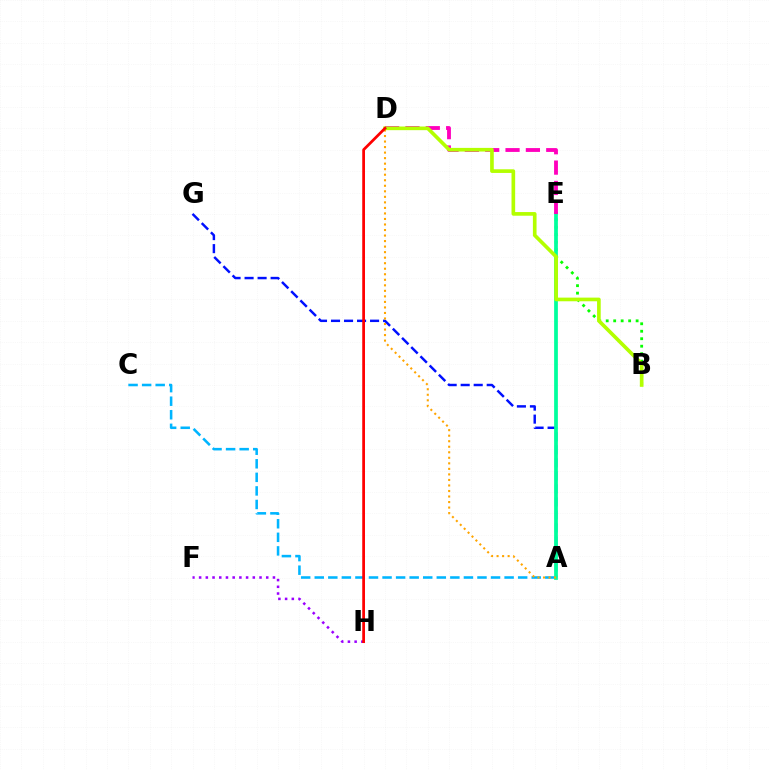{('A', 'G'): [{'color': '#0010ff', 'line_style': 'dashed', 'thickness': 1.77}], ('B', 'E'): [{'color': '#08ff00', 'line_style': 'dotted', 'thickness': 2.03}], ('A', 'C'): [{'color': '#00b5ff', 'line_style': 'dashed', 'thickness': 1.84}], ('F', 'H'): [{'color': '#9b00ff', 'line_style': 'dotted', 'thickness': 1.82}], ('A', 'E'): [{'color': '#00ff9d', 'line_style': 'solid', 'thickness': 2.69}], ('A', 'D'): [{'color': '#ffa500', 'line_style': 'dotted', 'thickness': 1.5}], ('D', 'E'): [{'color': '#ff00bd', 'line_style': 'dashed', 'thickness': 2.76}], ('B', 'D'): [{'color': '#b3ff00', 'line_style': 'solid', 'thickness': 2.63}], ('D', 'H'): [{'color': '#ff0000', 'line_style': 'solid', 'thickness': 1.98}]}